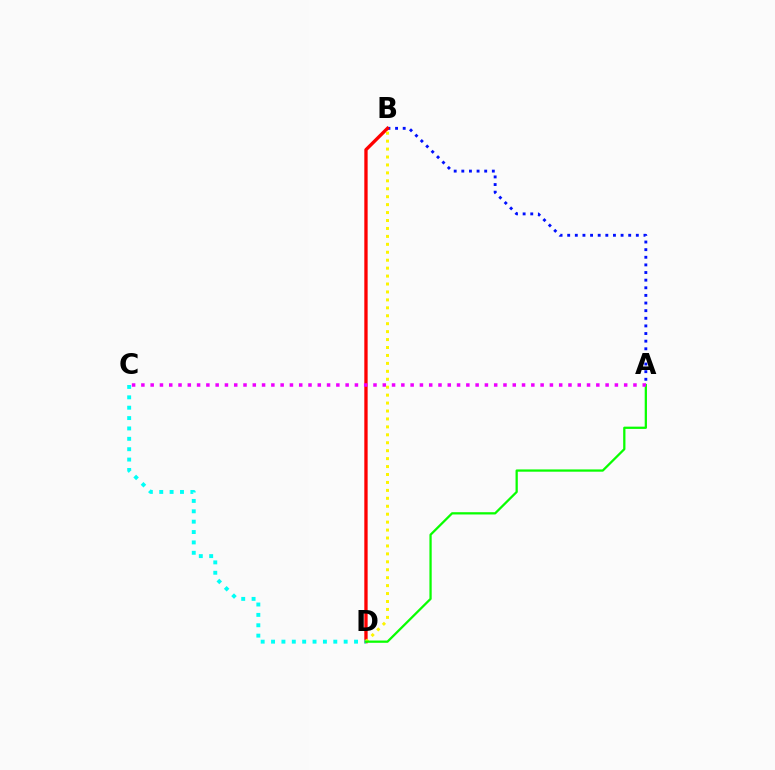{('A', 'B'): [{'color': '#0010ff', 'line_style': 'dotted', 'thickness': 2.07}], ('B', 'D'): [{'color': '#ff0000', 'line_style': 'solid', 'thickness': 2.39}, {'color': '#fcf500', 'line_style': 'dotted', 'thickness': 2.16}], ('C', 'D'): [{'color': '#00fff6', 'line_style': 'dotted', 'thickness': 2.82}], ('A', 'D'): [{'color': '#08ff00', 'line_style': 'solid', 'thickness': 1.63}], ('A', 'C'): [{'color': '#ee00ff', 'line_style': 'dotted', 'thickness': 2.52}]}